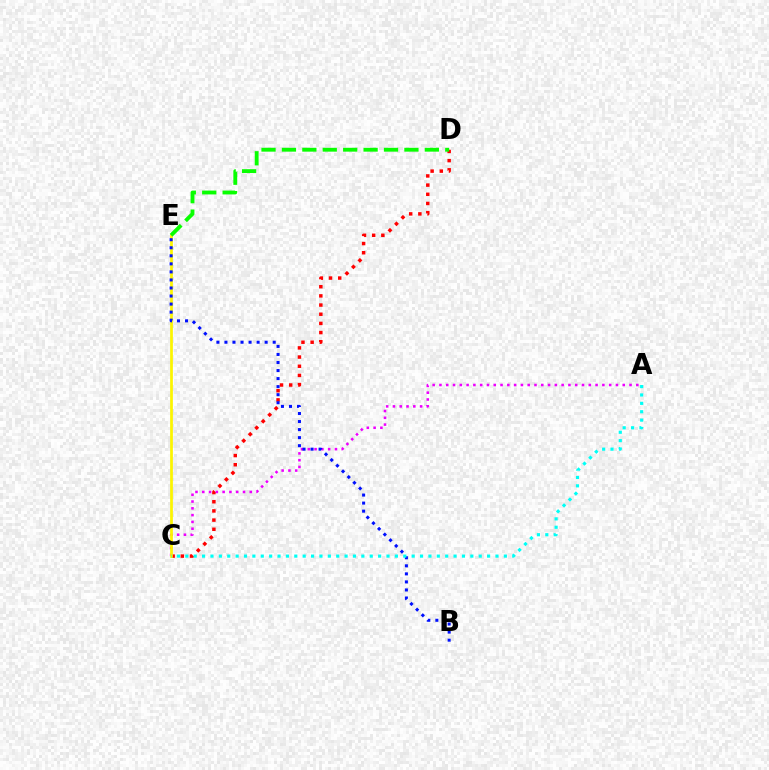{('C', 'D'): [{'color': '#ff0000', 'line_style': 'dotted', 'thickness': 2.49}], ('A', 'C'): [{'color': '#ee00ff', 'line_style': 'dotted', 'thickness': 1.84}, {'color': '#00fff6', 'line_style': 'dotted', 'thickness': 2.28}], ('C', 'E'): [{'color': '#fcf500', 'line_style': 'solid', 'thickness': 1.97}], ('D', 'E'): [{'color': '#08ff00', 'line_style': 'dashed', 'thickness': 2.77}], ('B', 'E'): [{'color': '#0010ff', 'line_style': 'dotted', 'thickness': 2.19}]}